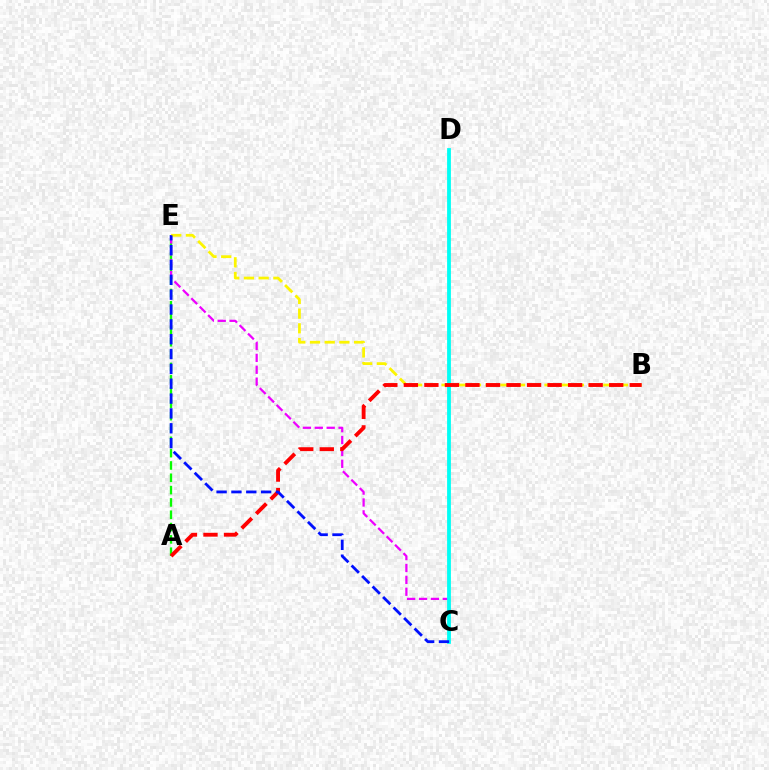{('A', 'E'): [{'color': '#08ff00', 'line_style': 'dashed', 'thickness': 1.67}], ('C', 'E'): [{'color': '#ee00ff', 'line_style': 'dashed', 'thickness': 1.61}, {'color': '#0010ff', 'line_style': 'dashed', 'thickness': 2.02}], ('B', 'E'): [{'color': '#fcf500', 'line_style': 'dashed', 'thickness': 2.0}], ('C', 'D'): [{'color': '#00fff6', 'line_style': 'solid', 'thickness': 2.73}], ('A', 'B'): [{'color': '#ff0000', 'line_style': 'dashed', 'thickness': 2.79}]}